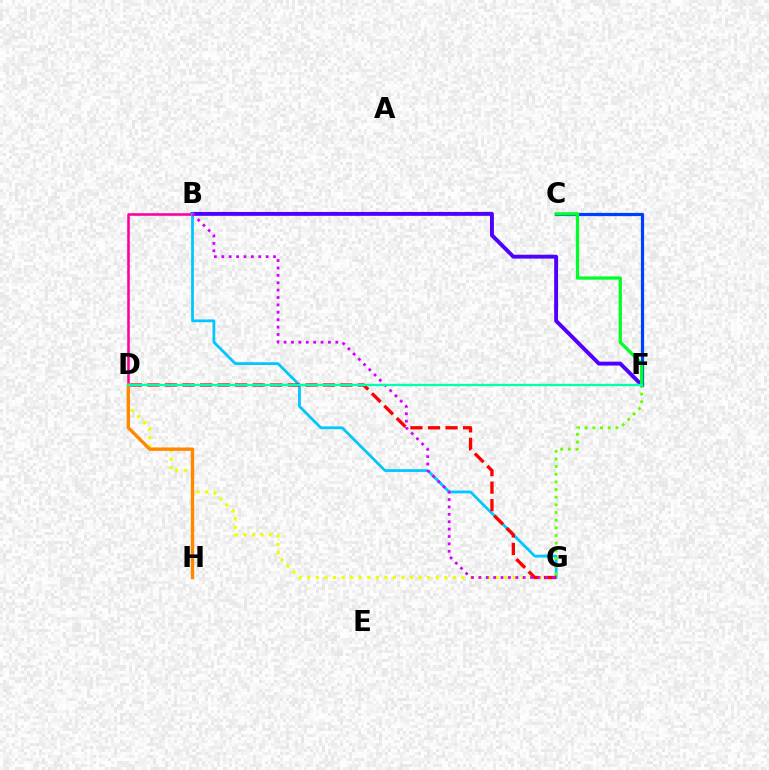{('C', 'F'): [{'color': '#003fff', 'line_style': 'solid', 'thickness': 2.31}, {'color': '#00ff27', 'line_style': 'solid', 'thickness': 2.33}], ('B', 'F'): [{'color': '#4f00ff', 'line_style': 'solid', 'thickness': 2.81}], ('D', 'G'): [{'color': '#eeff00', 'line_style': 'dotted', 'thickness': 2.33}, {'color': '#ff0000', 'line_style': 'dashed', 'thickness': 2.38}], ('B', 'D'): [{'color': '#ff00a0', 'line_style': 'solid', 'thickness': 1.87}], ('B', 'G'): [{'color': '#00c7ff', 'line_style': 'solid', 'thickness': 1.99}, {'color': '#d600ff', 'line_style': 'dotted', 'thickness': 2.01}], ('F', 'G'): [{'color': '#66ff00', 'line_style': 'dotted', 'thickness': 2.08}], ('D', 'H'): [{'color': '#ff8800', 'line_style': 'solid', 'thickness': 2.43}], ('D', 'F'): [{'color': '#00ffaf', 'line_style': 'solid', 'thickness': 1.68}]}